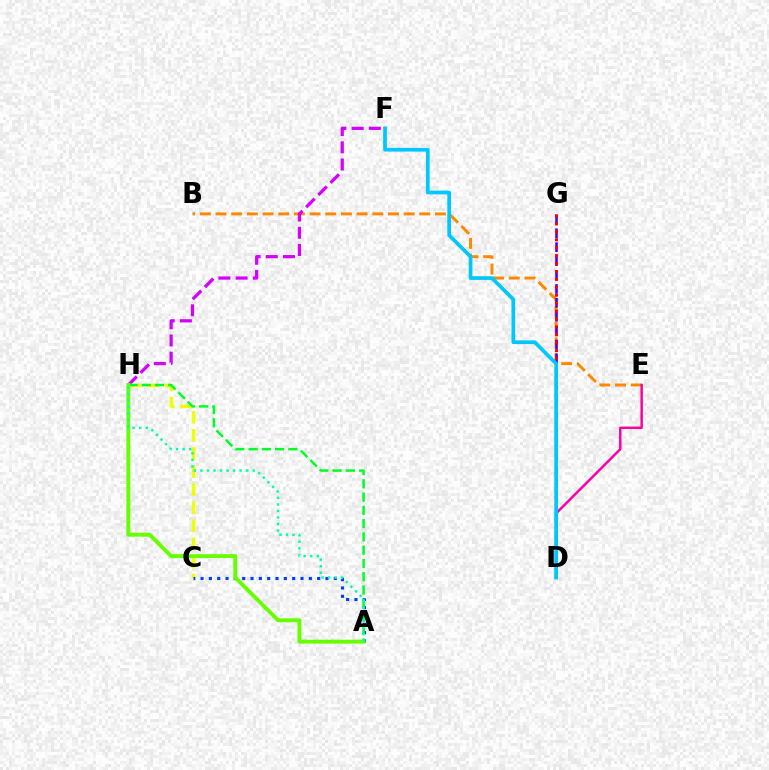{('B', 'E'): [{'color': '#ff8800', 'line_style': 'dashed', 'thickness': 2.13}], ('D', 'E'): [{'color': '#ff00a0', 'line_style': 'solid', 'thickness': 1.78}], ('F', 'H'): [{'color': '#d600ff', 'line_style': 'dashed', 'thickness': 2.34}], ('C', 'H'): [{'color': '#eeff00', 'line_style': 'dashed', 'thickness': 2.46}], ('D', 'G'): [{'color': '#4f00ff', 'line_style': 'dashed', 'thickness': 1.89}, {'color': '#ff0000', 'line_style': 'dotted', 'thickness': 2.15}], ('A', 'C'): [{'color': '#003fff', 'line_style': 'dotted', 'thickness': 2.26}], ('D', 'F'): [{'color': '#00c7ff', 'line_style': 'solid', 'thickness': 2.67}], ('A', 'H'): [{'color': '#00ff27', 'line_style': 'dashed', 'thickness': 1.8}, {'color': '#66ff00', 'line_style': 'solid', 'thickness': 2.8}, {'color': '#00ffaf', 'line_style': 'dotted', 'thickness': 1.77}]}